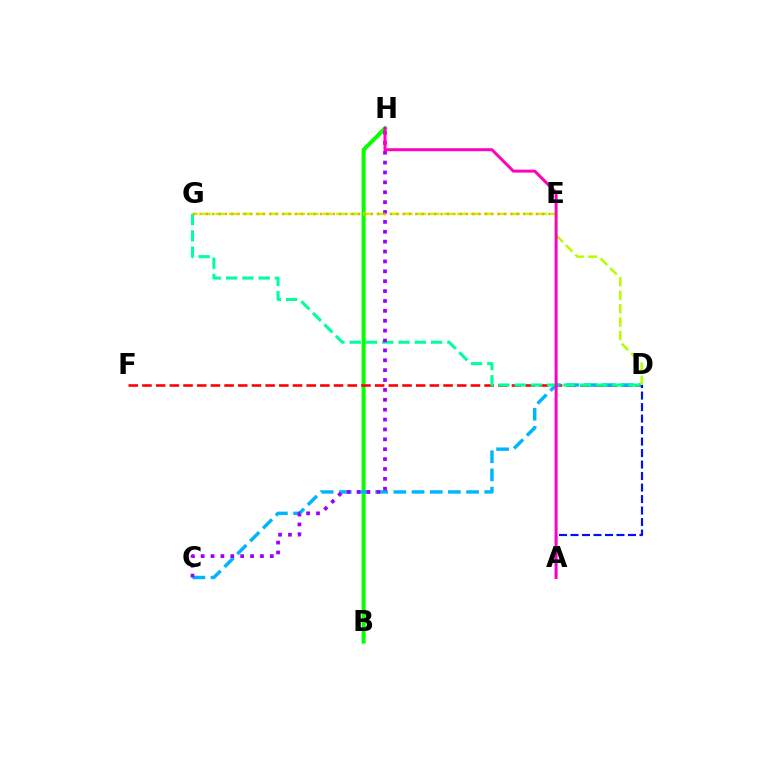{('B', 'H'): [{'color': '#08ff00', 'line_style': 'solid', 'thickness': 2.88}], ('D', 'F'): [{'color': '#ff0000', 'line_style': 'dashed', 'thickness': 1.86}], ('C', 'D'): [{'color': '#00b5ff', 'line_style': 'dashed', 'thickness': 2.47}], ('A', 'D'): [{'color': '#0010ff', 'line_style': 'dashed', 'thickness': 1.56}], ('D', 'G'): [{'color': '#b3ff00', 'line_style': 'dashed', 'thickness': 1.82}, {'color': '#00ff9d', 'line_style': 'dashed', 'thickness': 2.21}], ('C', 'H'): [{'color': '#9b00ff', 'line_style': 'dotted', 'thickness': 2.69}], ('E', 'G'): [{'color': '#ffa500', 'line_style': 'dotted', 'thickness': 1.72}], ('A', 'H'): [{'color': '#ff00bd', 'line_style': 'solid', 'thickness': 2.14}]}